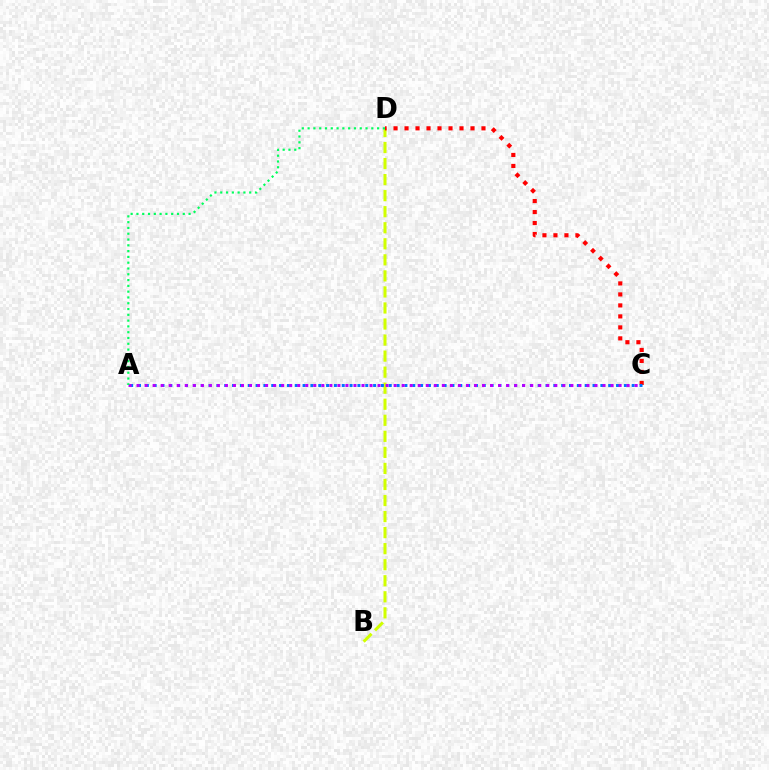{('B', 'D'): [{'color': '#d1ff00', 'line_style': 'dashed', 'thickness': 2.18}], ('C', 'D'): [{'color': '#ff0000', 'line_style': 'dotted', 'thickness': 2.99}], ('A', 'C'): [{'color': '#0074ff', 'line_style': 'dotted', 'thickness': 2.13}, {'color': '#b900ff', 'line_style': 'dotted', 'thickness': 2.18}], ('A', 'D'): [{'color': '#00ff5c', 'line_style': 'dotted', 'thickness': 1.57}]}